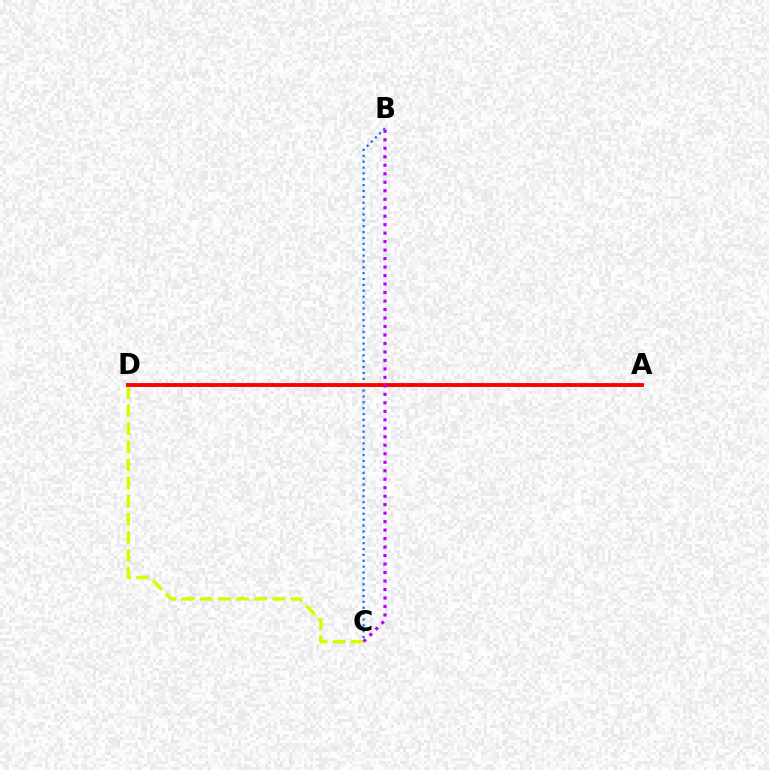{('B', 'C'): [{'color': '#0074ff', 'line_style': 'dotted', 'thickness': 1.59}, {'color': '#b900ff', 'line_style': 'dotted', 'thickness': 2.31}], ('C', 'D'): [{'color': '#d1ff00', 'line_style': 'dashed', 'thickness': 2.46}], ('A', 'D'): [{'color': '#00ff5c', 'line_style': 'solid', 'thickness': 1.99}, {'color': '#ff0000', 'line_style': 'solid', 'thickness': 2.77}]}